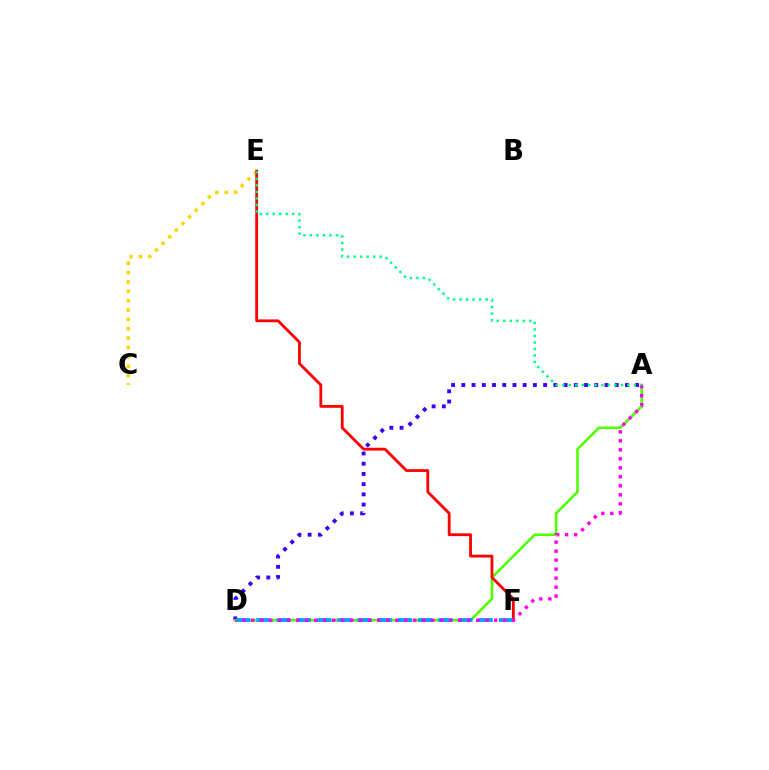{('C', 'E'): [{'color': '#ffd500', 'line_style': 'dotted', 'thickness': 2.54}], ('A', 'D'): [{'color': '#3700ff', 'line_style': 'dotted', 'thickness': 2.78}, {'color': '#4fff00', 'line_style': 'solid', 'thickness': 1.86}, {'color': '#ff00ed', 'line_style': 'dotted', 'thickness': 2.44}], ('D', 'F'): [{'color': '#009eff', 'line_style': 'dashed', 'thickness': 2.74}], ('E', 'F'): [{'color': '#ff0000', 'line_style': 'solid', 'thickness': 2.03}], ('A', 'E'): [{'color': '#00ff86', 'line_style': 'dotted', 'thickness': 1.77}]}